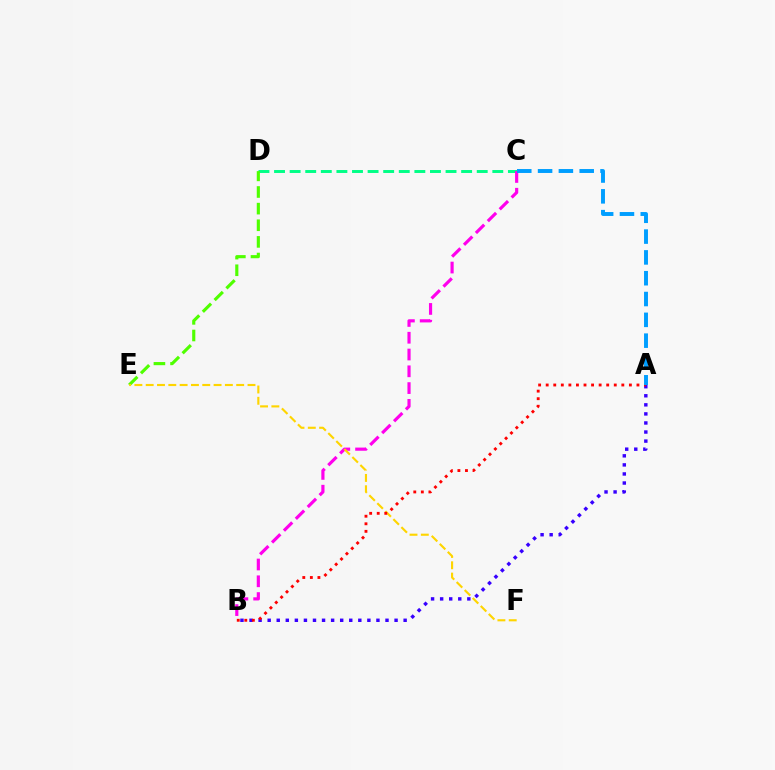{('A', 'B'): [{'color': '#3700ff', 'line_style': 'dotted', 'thickness': 2.46}, {'color': '#ff0000', 'line_style': 'dotted', 'thickness': 2.05}], ('C', 'D'): [{'color': '#00ff86', 'line_style': 'dashed', 'thickness': 2.12}], ('B', 'C'): [{'color': '#ff00ed', 'line_style': 'dashed', 'thickness': 2.28}], ('D', 'E'): [{'color': '#4fff00', 'line_style': 'dashed', 'thickness': 2.26}], ('E', 'F'): [{'color': '#ffd500', 'line_style': 'dashed', 'thickness': 1.54}], ('A', 'C'): [{'color': '#009eff', 'line_style': 'dashed', 'thickness': 2.83}]}